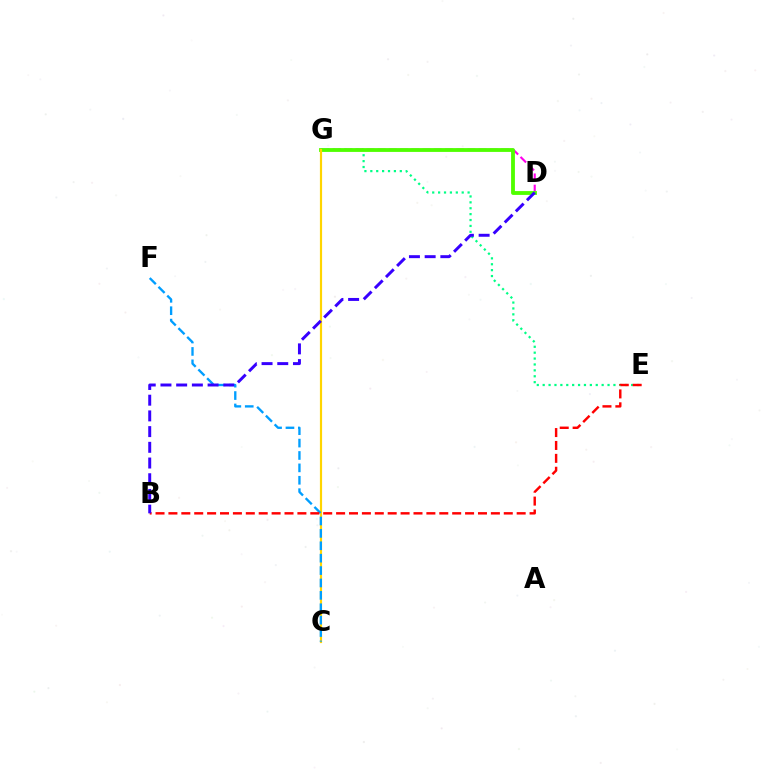{('E', 'G'): [{'color': '#00ff86', 'line_style': 'dotted', 'thickness': 1.6}], ('D', 'G'): [{'color': '#ff00ed', 'line_style': 'dashed', 'thickness': 1.52}, {'color': '#4fff00', 'line_style': 'solid', 'thickness': 2.76}], ('C', 'G'): [{'color': '#ffd500', 'line_style': 'solid', 'thickness': 1.57}], ('C', 'F'): [{'color': '#009eff', 'line_style': 'dashed', 'thickness': 1.68}], ('B', 'E'): [{'color': '#ff0000', 'line_style': 'dashed', 'thickness': 1.75}], ('B', 'D'): [{'color': '#3700ff', 'line_style': 'dashed', 'thickness': 2.13}]}